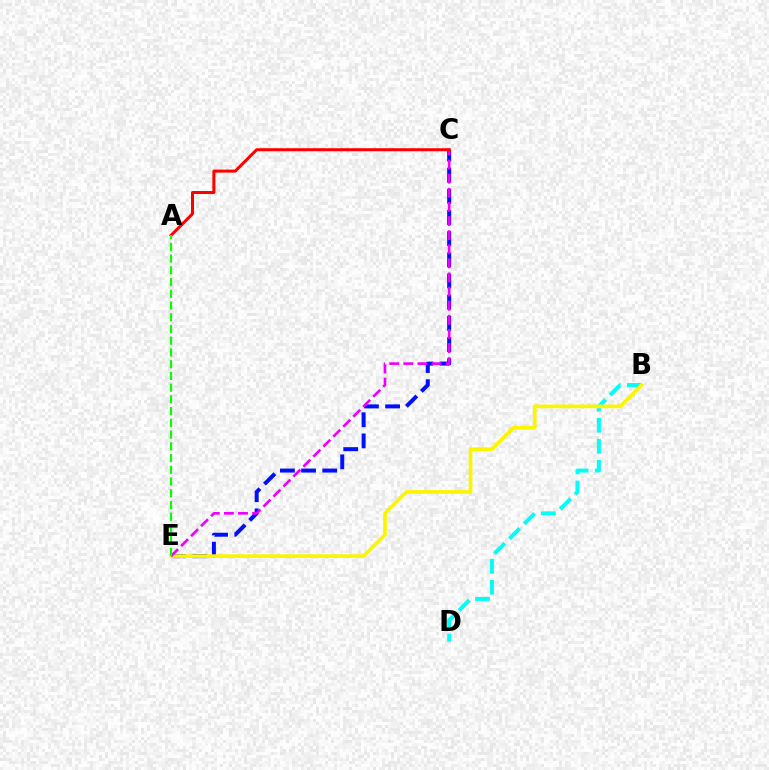{('B', 'D'): [{'color': '#00fff6', 'line_style': 'dashed', 'thickness': 2.86}], ('C', 'E'): [{'color': '#0010ff', 'line_style': 'dashed', 'thickness': 2.88}, {'color': '#ee00ff', 'line_style': 'dashed', 'thickness': 1.92}], ('B', 'E'): [{'color': '#fcf500', 'line_style': 'solid', 'thickness': 2.64}], ('A', 'C'): [{'color': '#ff0000', 'line_style': 'solid', 'thickness': 2.18}], ('A', 'E'): [{'color': '#08ff00', 'line_style': 'dashed', 'thickness': 1.59}]}